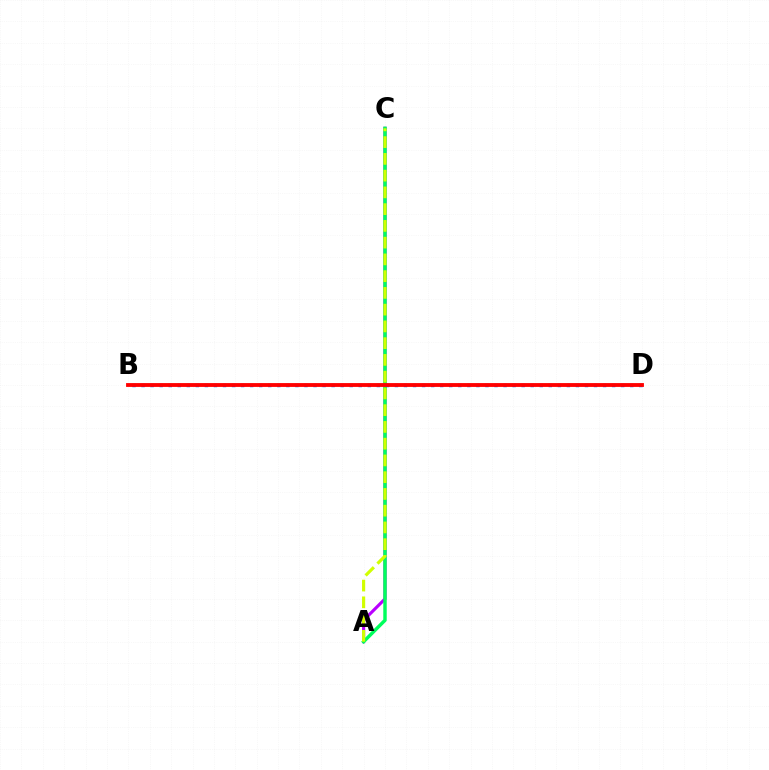{('A', 'C'): [{'color': '#b900ff', 'line_style': 'solid', 'thickness': 2.25}, {'color': '#00ff5c', 'line_style': 'solid', 'thickness': 2.48}, {'color': '#d1ff00', 'line_style': 'dashed', 'thickness': 2.28}], ('B', 'D'): [{'color': '#0074ff', 'line_style': 'dotted', 'thickness': 2.46}, {'color': '#ff0000', 'line_style': 'solid', 'thickness': 2.76}]}